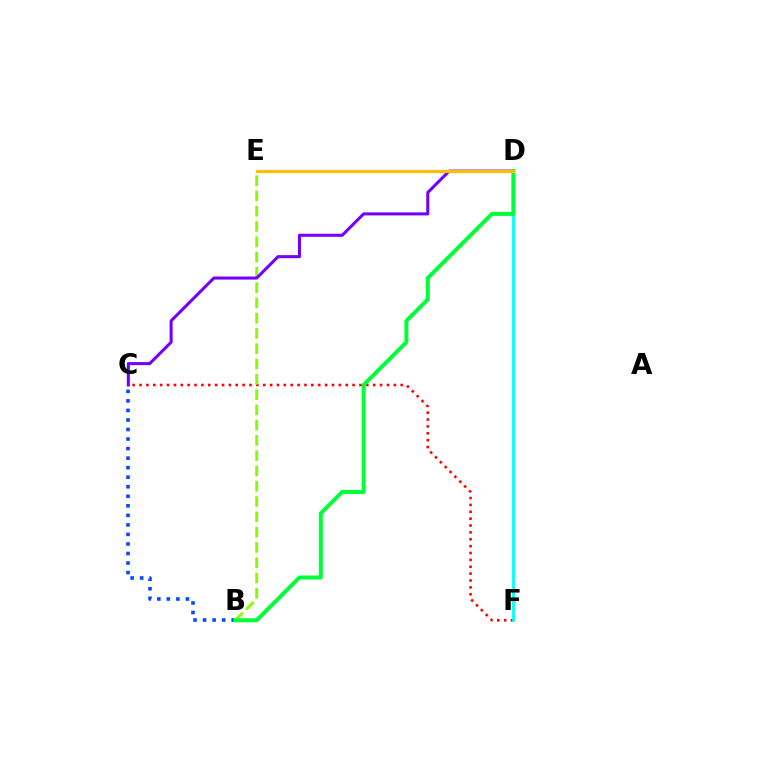{('C', 'F'): [{'color': '#ff0000', 'line_style': 'dotted', 'thickness': 1.87}], ('D', 'F'): [{'color': '#00fff6', 'line_style': 'solid', 'thickness': 2.01}], ('B', 'C'): [{'color': '#004bff', 'line_style': 'dotted', 'thickness': 2.59}], ('D', 'E'): [{'color': '#ff00cf', 'line_style': 'solid', 'thickness': 2.15}, {'color': '#ffbd00', 'line_style': 'solid', 'thickness': 2.26}], ('B', 'E'): [{'color': '#84ff00', 'line_style': 'dashed', 'thickness': 2.08}], ('C', 'D'): [{'color': '#7200ff', 'line_style': 'solid', 'thickness': 2.2}], ('B', 'D'): [{'color': '#00ff39', 'line_style': 'solid', 'thickness': 2.87}]}